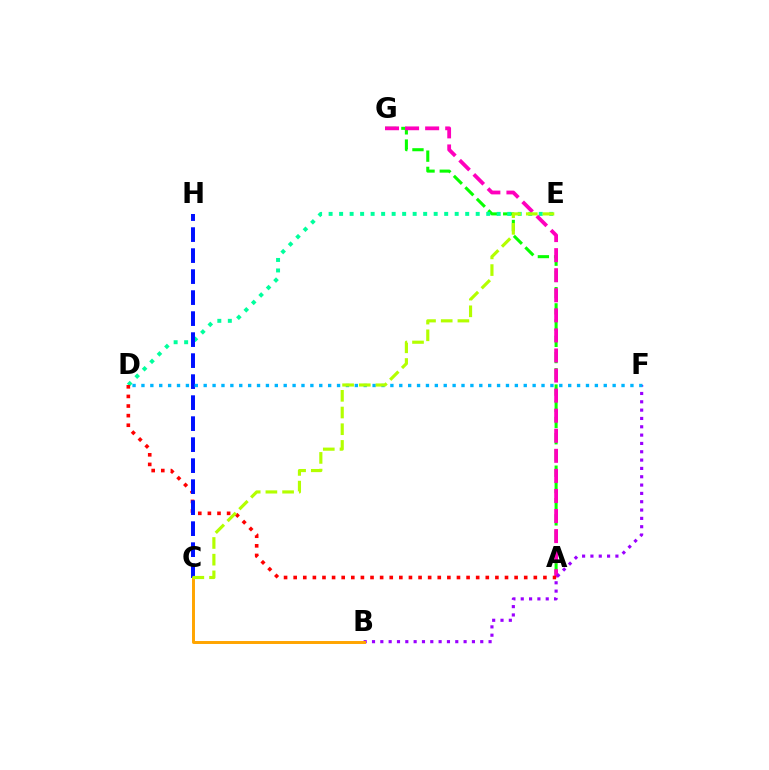{('A', 'G'): [{'color': '#08ff00', 'line_style': 'dashed', 'thickness': 2.21}, {'color': '#ff00bd', 'line_style': 'dashed', 'thickness': 2.73}], ('D', 'E'): [{'color': '#00ff9d', 'line_style': 'dotted', 'thickness': 2.85}], ('A', 'D'): [{'color': '#ff0000', 'line_style': 'dotted', 'thickness': 2.61}], ('B', 'F'): [{'color': '#9b00ff', 'line_style': 'dotted', 'thickness': 2.26}], ('C', 'H'): [{'color': '#0010ff', 'line_style': 'dashed', 'thickness': 2.85}], ('B', 'C'): [{'color': '#ffa500', 'line_style': 'solid', 'thickness': 2.13}], ('D', 'F'): [{'color': '#00b5ff', 'line_style': 'dotted', 'thickness': 2.42}], ('C', 'E'): [{'color': '#b3ff00', 'line_style': 'dashed', 'thickness': 2.27}]}